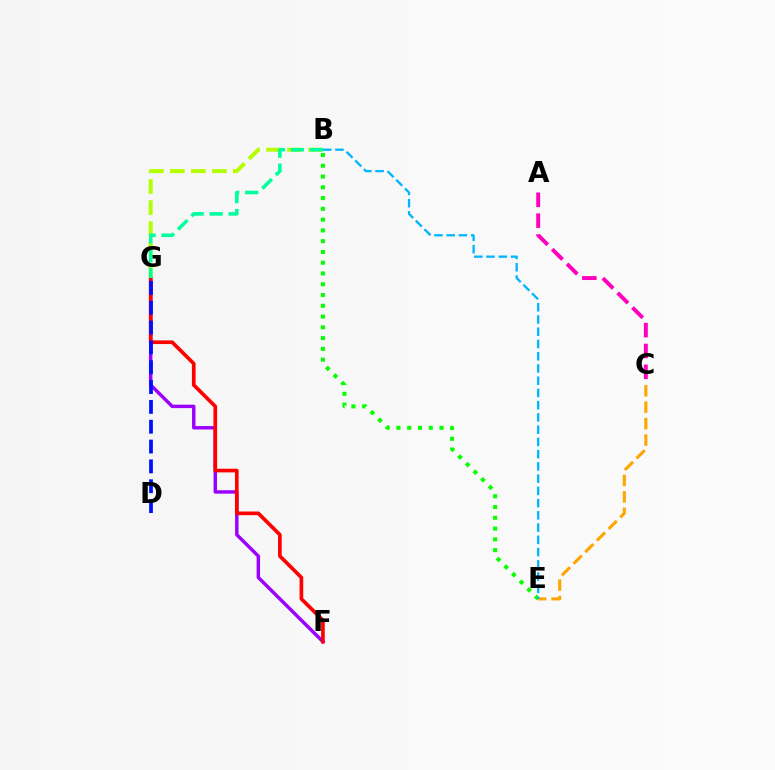{('A', 'C'): [{'color': '#ff00bd', 'line_style': 'dashed', 'thickness': 2.83}], ('F', 'G'): [{'color': '#9b00ff', 'line_style': 'solid', 'thickness': 2.47}, {'color': '#ff0000', 'line_style': 'solid', 'thickness': 2.64}], ('B', 'E'): [{'color': '#08ff00', 'line_style': 'dotted', 'thickness': 2.93}, {'color': '#00b5ff', 'line_style': 'dashed', 'thickness': 1.66}], ('B', 'G'): [{'color': '#b3ff00', 'line_style': 'dashed', 'thickness': 2.85}, {'color': '#00ff9d', 'line_style': 'dashed', 'thickness': 2.58}], ('C', 'E'): [{'color': '#ffa500', 'line_style': 'dashed', 'thickness': 2.23}], ('D', 'G'): [{'color': '#0010ff', 'line_style': 'dashed', 'thickness': 2.69}]}